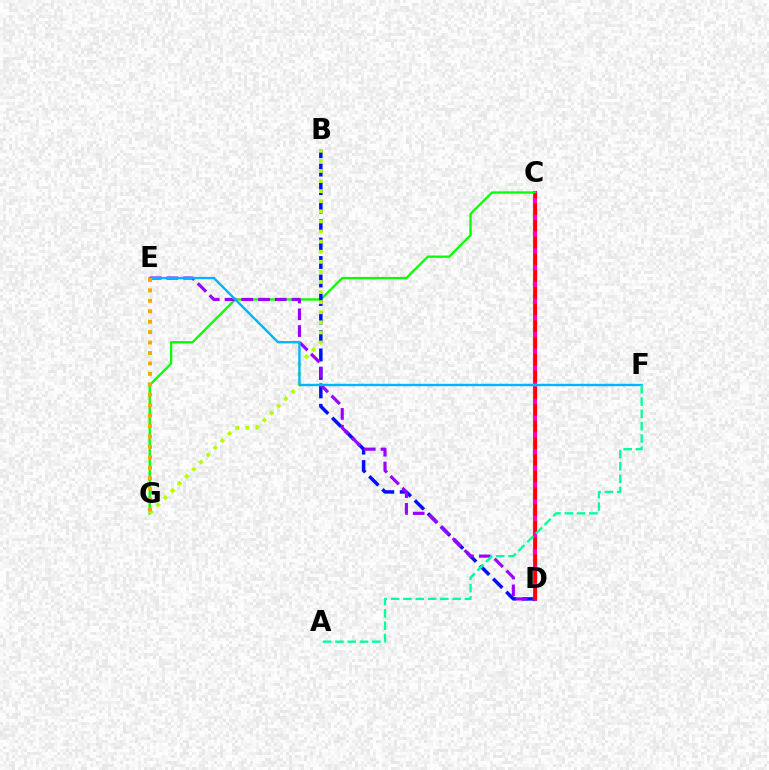{('C', 'D'): [{'color': '#ff00bd', 'line_style': 'solid', 'thickness': 2.96}, {'color': '#ff0000', 'line_style': 'dashed', 'thickness': 2.27}], ('C', 'G'): [{'color': '#08ff00', 'line_style': 'solid', 'thickness': 1.66}], ('B', 'D'): [{'color': '#0010ff', 'line_style': 'dashed', 'thickness': 2.51}], ('B', 'G'): [{'color': '#b3ff00', 'line_style': 'dotted', 'thickness': 2.74}], ('D', 'E'): [{'color': '#9b00ff', 'line_style': 'dashed', 'thickness': 2.28}], ('E', 'F'): [{'color': '#00b5ff', 'line_style': 'solid', 'thickness': 1.72}], ('E', 'G'): [{'color': '#ffa500', 'line_style': 'dotted', 'thickness': 2.84}], ('A', 'F'): [{'color': '#00ff9d', 'line_style': 'dashed', 'thickness': 1.67}]}